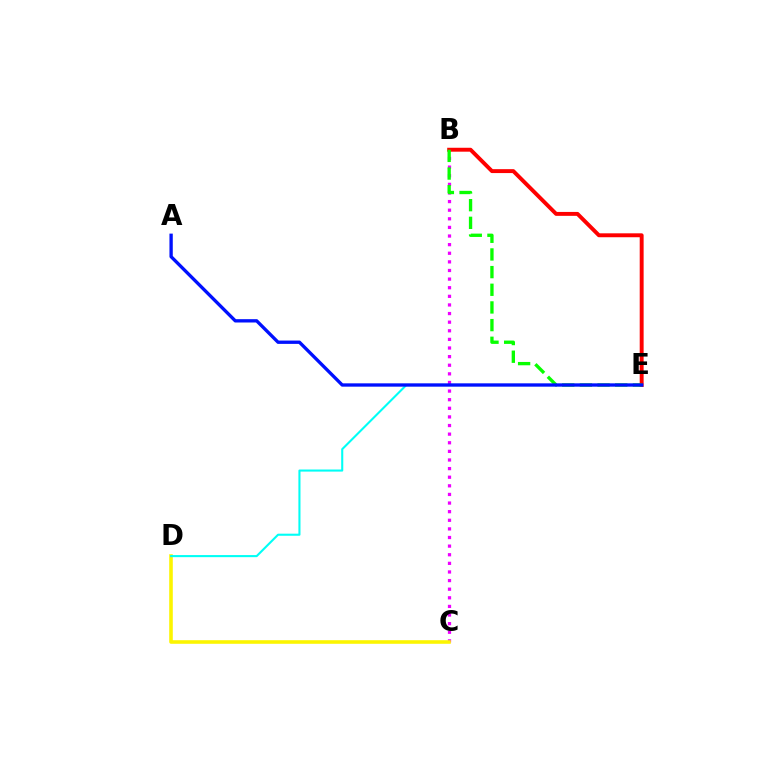{('B', 'C'): [{'color': '#ee00ff', 'line_style': 'dotted', 'thickness': 2.34}], ('C', 'D'): [{'color': '#fcf500', 'line_style': 'solid', 'thickness': 2.58}], ('D', 'E'): [{'color': '#00fff6', 'line_style': 'solid', 'thickness': 1.51}], ('B', 'E'): [{'color': '#ff0000', 'line_style': 'solid', 'thickness': 2.82}, {'color': '#08ff00', 'line_style': 'dashed', 'thickness': 2.4}], ('A', 'E'): [{'color': '#0010ff', 'line_style': 'solid', 'thickness': 2.4}]}